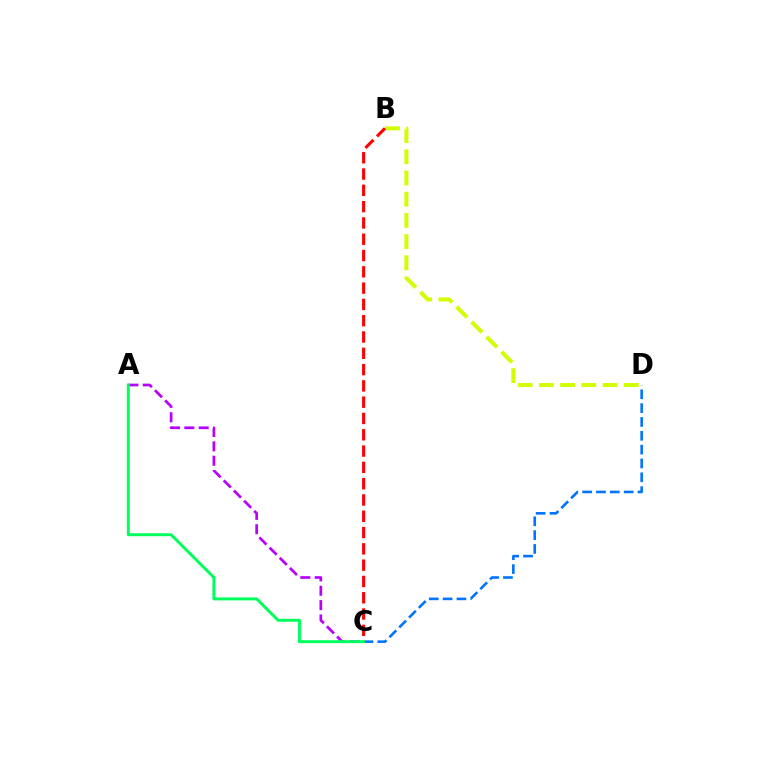{('C', 'D'): [{'color': '#0074ff', 'line_style': 'dashed', 'thickness': 1.88}], ('B', 'D'): [{'color': '#d1ff00', 'line_style': 'dashed', 'thickness': 2.88}], ('A', 'C'): [{'color': '#b900ff', 'line_style': 'dashed', 'thickness': 1.95}, {'color': '#00ff5c', 'line_style': 'solid', 'thickness': 2.13}], ('B', 'C'): [{'color': '#ff0000', 'line_style': 'dashed', 'thickness': 2.21}]}